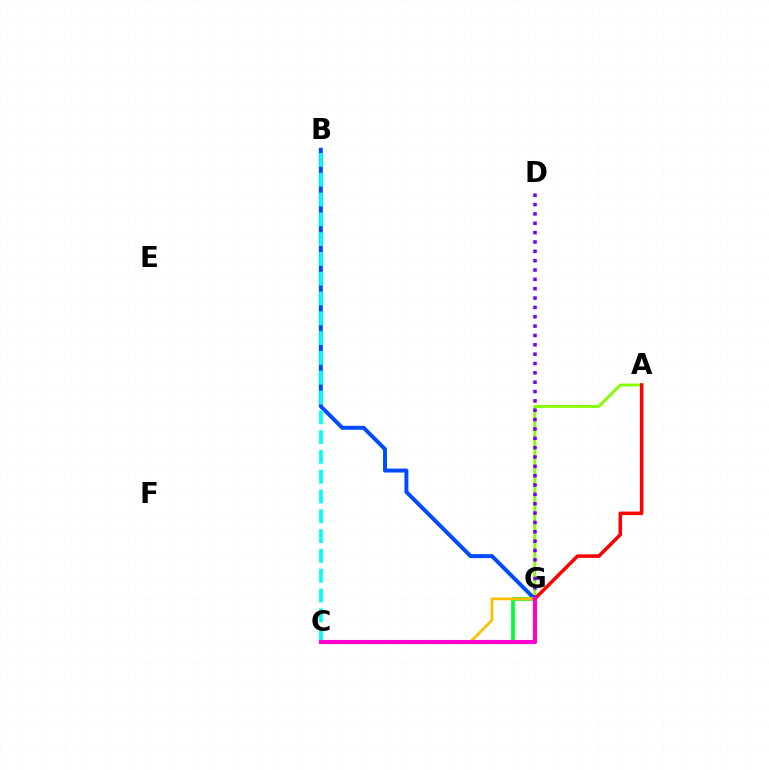{('A', 'G'): [{'color': '#84ff00', 'line_style': 'solid', 'thickness': 2.07}, {'color': '#ff0000', 'line_style': 'solid', 'thickness': 2.54}], ('B', 'G'): [{'color': '#004bff', 'line_style': 'solid', 'thickness': 2.84}], ('C', 'G'): [{'color': '#00ff39', 'line_style': 'solid', 'thickness': 2.71}, {'color': '#ffbd00', 'line_style': 'solid', 'thickness': 1.96}, {'color': '#ff00cf', 'line_style': 'solid', 'thickness': 2.96}], ('B', 'C'): [{'color': '#00fff6', 'line_style': 'dashed', 'thickness': 2.69}], ('D', 'G'): [{'color': '#7200ff', 'line_style': 'dotted', 'thickness': 2.54}]}